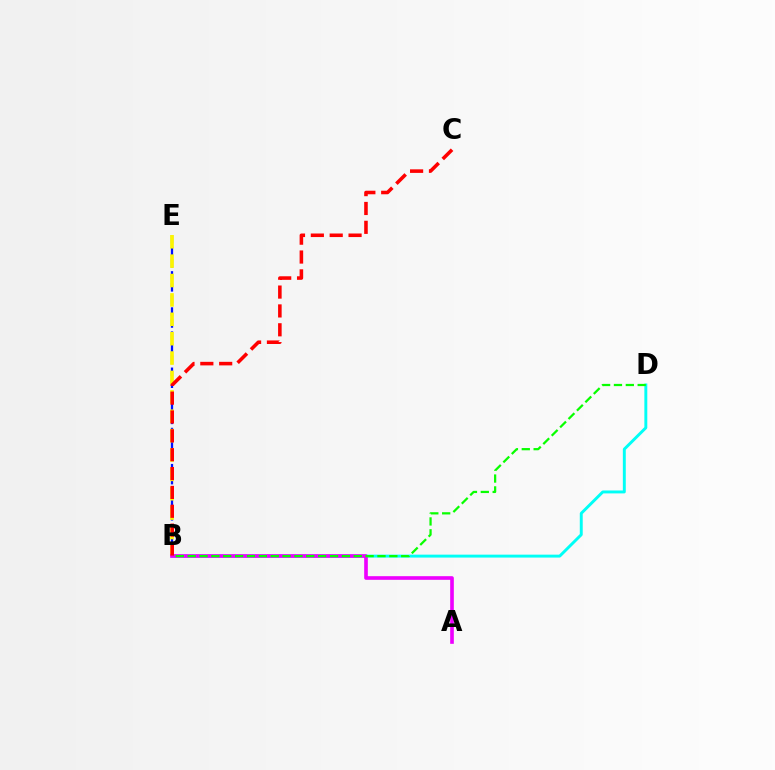{('B', 'D'): [{'color': '#00fff6', 'line_style': 'solid', 'thickness': 2.11}, {'color': '#08ff00', 'line_style': 'dashed', 'thickness': 1.61}], ('B', 'E'): [{'color': '#0010ff', 'line_style': 'dashed', 'thickness': 1.64}, {'color': '#fcf500', 'line_style': 'dashed', 'thickness': 2.63}], ('A', 'B'): [{'color': '#ee00ff', 'line_style': 'solid', 'thickness': 2.63}], ('B', 'C'): [{'color': '#ff0000', 'line_style': 'dashed', 'thickness': 2.56}]}